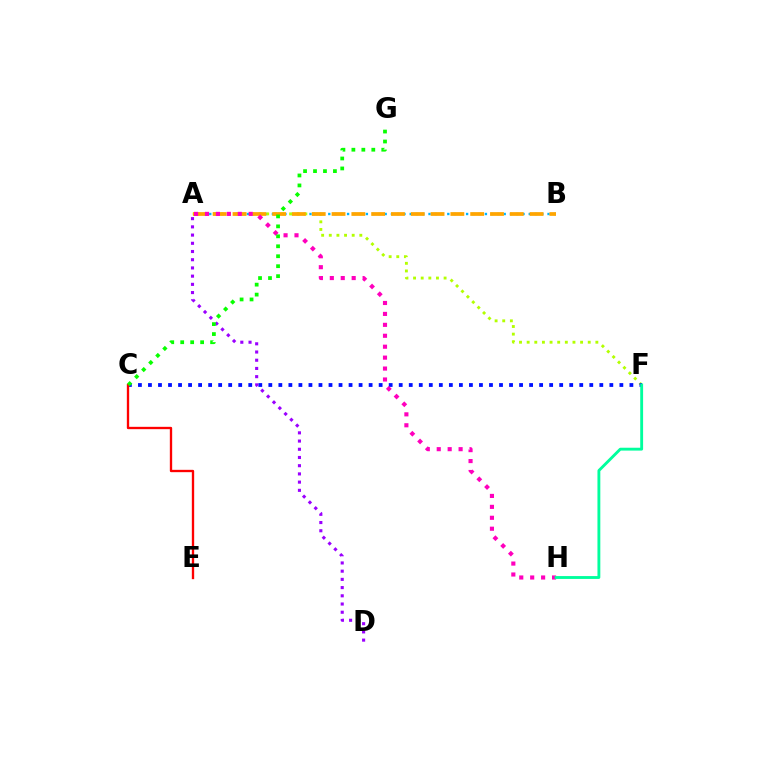{('A', 'B'): [{'color': '#00b5ff', 'line_style': 'dotted', 'thickness': 1.7}, {'color': '#ffa500', 'line_style': 'dashed', 'thickness': 2.69}], ('A', 'F'): [{'color': '#b3ff00', 'line_style': 'dotted', 'thickness': 2.07}], ('C', 'F'): [{'color': '#0010ff', 'line_style': 'dotted', 'thickness': 2.73}], ('A', 'H'): [{'color': '#ff00bd', 'line_style': 'dotted', 'thickness': 2.97}], ('F', 'H'): [{'color': '#00ff9d', 'line_style': 'solid', 'thickness': 2.06}], ('A', 'D'): [{'color': '#9b00ff', 'line_style': 'dotted', 'thickness': 2.23}], ('C', 'E'): [{'color': '#ff0000', 'line_style': 'solid', 'thickness': 1.68}], ('C', 'G'): [{'color': '#08ff00', 'line_style': 'dotted', 'thickness': 2.71}]}